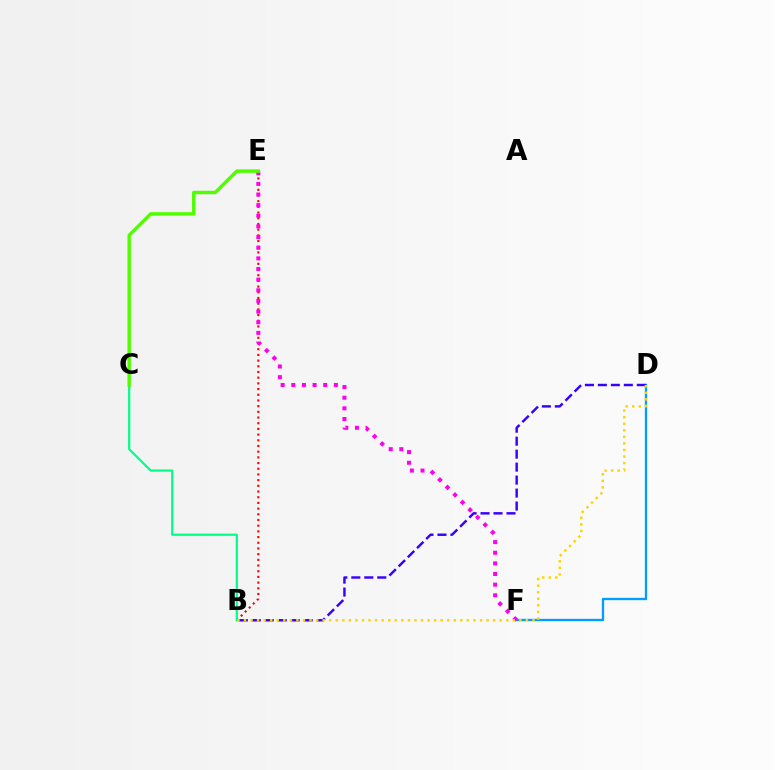{('D', 'F'): [{'color': '#009eff', 'line_style': 'solid', 'thickness': 1.68}], ('B', 'E'): [{'color': '#ff0000', 'line_style': 'dotted', 'thickness': 1.55}], ('B', 'D'): [{'color': '#3700ff', 'line_style': 'dashed', 'thickness': 1.76}, {'color': '#ffd500', 'line_style': 'dotted', 'thickness': 1.78}], ('E', 'F'): [{'color': '#ff00ed', 'line_style': 'dotted', 'thickness': 2.89}], ('B', 'C'): [{'color': '#00ff86', 'line_style': 'solid', 'thickness': 1.59}], ('C', 'E'): [{'color': '#4fff00', 'line_style': 'solid', 'thickness': 2.47}]}